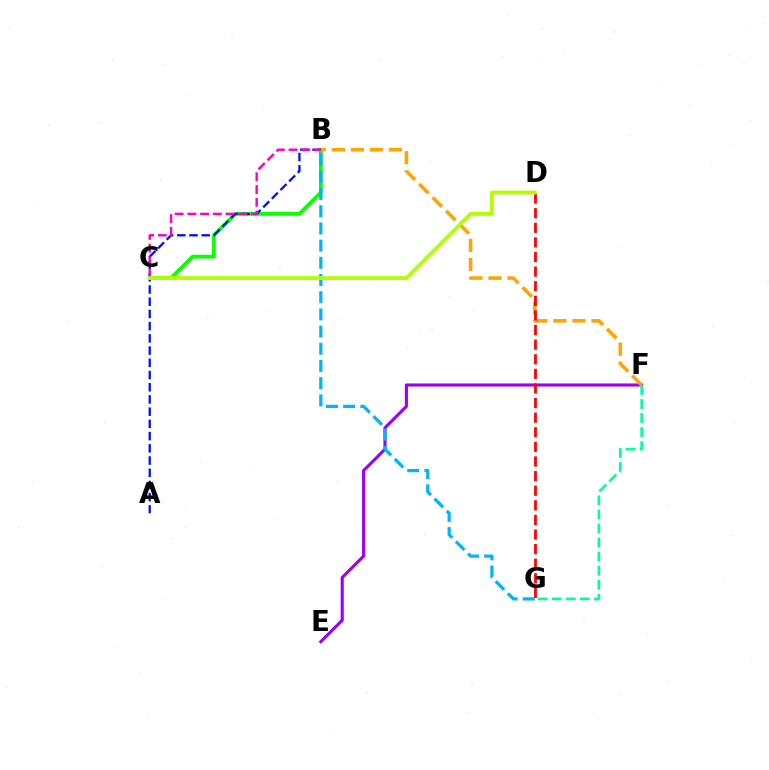{('E', 'F'): [{'color': '#9b00ff', 'line_style': 'solid', 'thickness': 2.24}], ('B', 'C'): [{'color': '#08ff00', 'line_style': 'solid', 'thickness': 2.69}, {'color': '#ff00bd', 'line_style': 'dashed', 'thickness': 1.73}], ('A', 'B'): [{'color': '#0010ff', 'line_style': 'dashed', 'thickness': 1.66}], ('B', 'F'): [{'color': '#ffa500', 'line_style': 'dashed', 'thickness': 2.59}], ('B', 'G'): [{'color': '#00b5ff', 'line_style': 'dashed', 'thickness': 2.34}], ('D', 'G'): [{'color': '#ff0000', 'line_style': 'dashed', 'thickness': 1.98}], ('F', 'G'): [{'color': '#00ff9d', 'line_style': 'dashed', 'thickness': 1.91}], ('C', 'D'): [{'color': '#b3ff00', 'line_style': 'solid', 'thickness': 2.74}]}